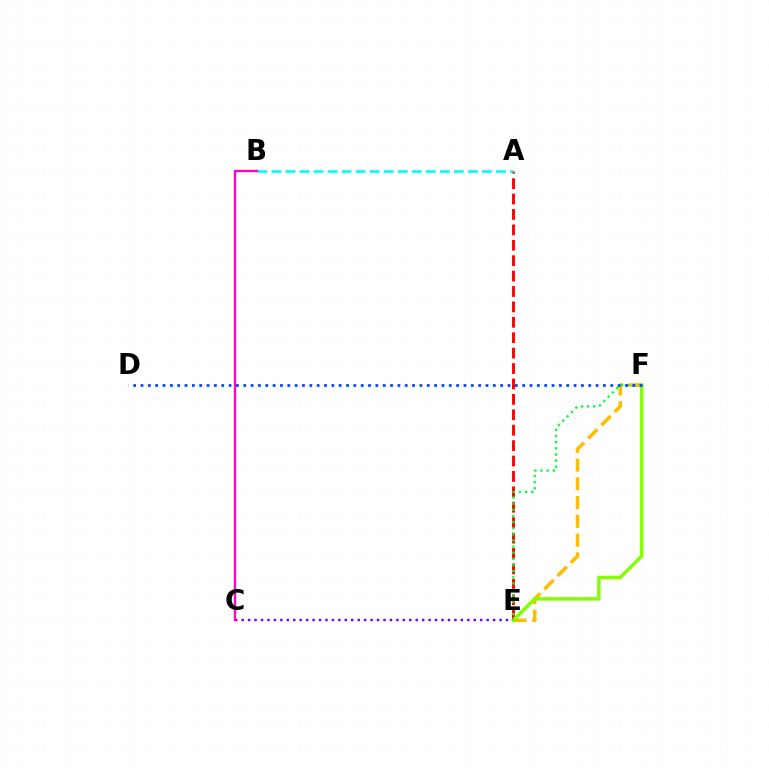{('C', 'E'): [{'color': '#7200ff', 'line_style': 'dotted', 'thickness': 1.75}], ('E', 'F'): [{'color': '#ffbd00', 'line_style': 'dashed', 'thickness': 2.55}, {'color': '#84ff00', 'line_style': 'solid', 'thickness': 2.5}, {'color': '#00ff39', 'line_style': 'dotted', 'thickness': 1.67}], ('A', 'E'): [{'color': '#ff0000', 'line_style': 'dashed', 'thickness': 2.09}], ('A', 'B'): [{'color': '#00fff6', 'line_style': 'dashed', 'thickness': 1.91}], ('B', 'C'): [{'color': '#ff00cf', 'line_style': 'solid', 'thickness': 1.69}], ('D', 'F'): [{'color': '#004bff', 'line_style': 'dotted', 'thickness': 1.99}]}